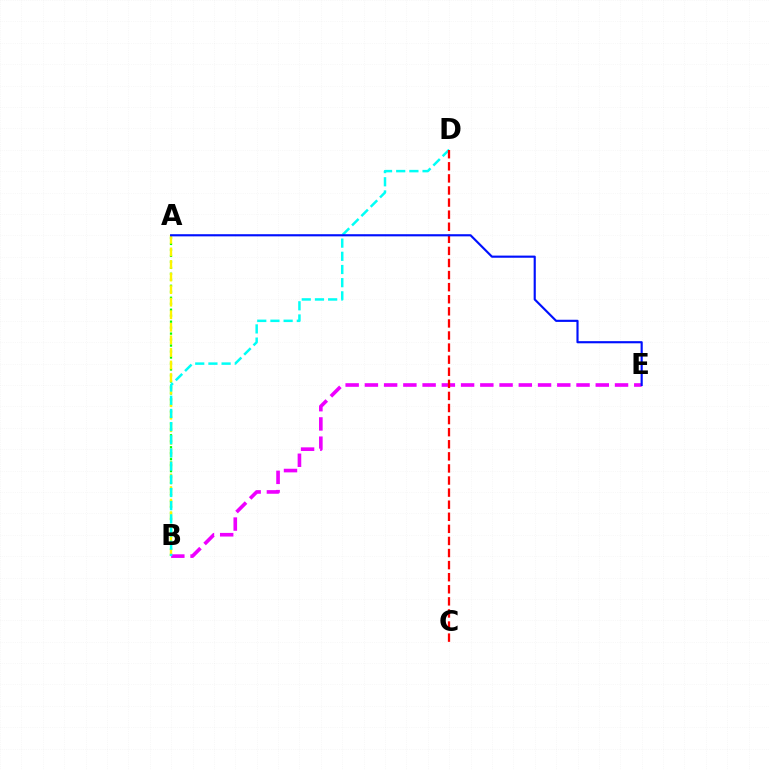{('A', 'B'): [{'color': '#08ff00', 'line_style': 'dotted', 'thickness': 1.62}, {'color': '#fcf500', 'line_style': 'dashed', 'thickness': 1.71}], ('B', 'E'): [{'color': '#ee00ff', 'line_style': 'dashed', 'thickness': 2.61}], ('B', 'D'): [{'color': '#00fff6', 'line_style': 'dashed', 'thickness': 1.79}], ('C', 'D'): [{'color': '#ff0000', 'line_style': 'dashed', 'thickness': 1.64}], ('A', 'E'): [{'color': '#0010ff', 'line_style': 'solid', 'thickness': 1.55}]}